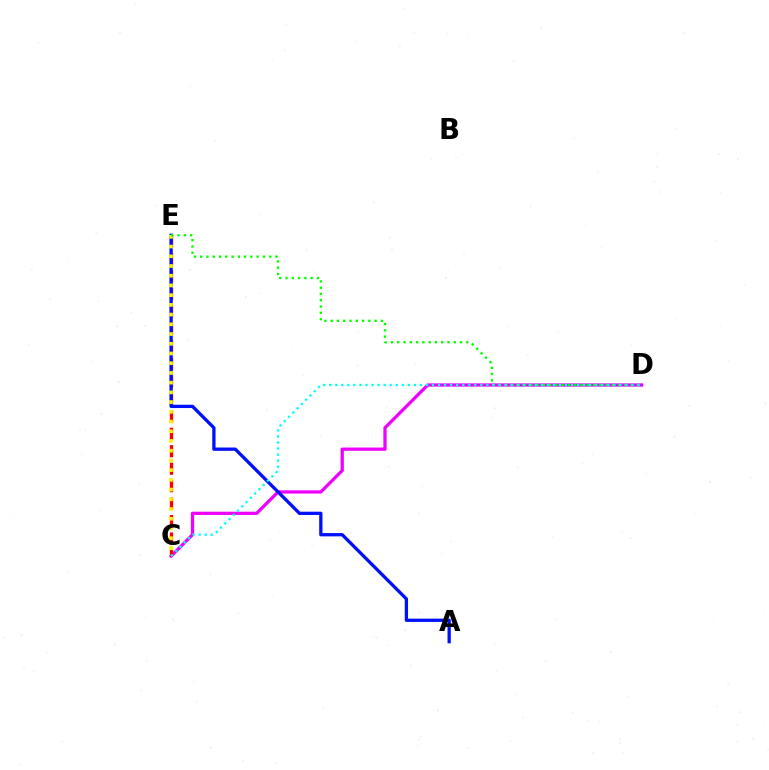{('C', 'D'): [{'color': '#ee00ff', 'line_style': 'solid', 'thickness': 2.35}, {'color': '#00fff6', 'line_style': 'dotted', 'thickness': 1.64}], ('C', 'E'): [{'color': '#ff0000', 'line_style': 'dashed', 'thickness': 2.37}, {'color': '#fcf500', 'line_style': 'dotted', 'thickness': 2.64}], ('A', 'E'): [{'color': '#0010ff', 'line_style': 'solid', 'thickness': 2.37}], ('D', 'E'): [{'color': '#08ff00', 'line_style': 'dotted', 'thickness': 1.71}]}